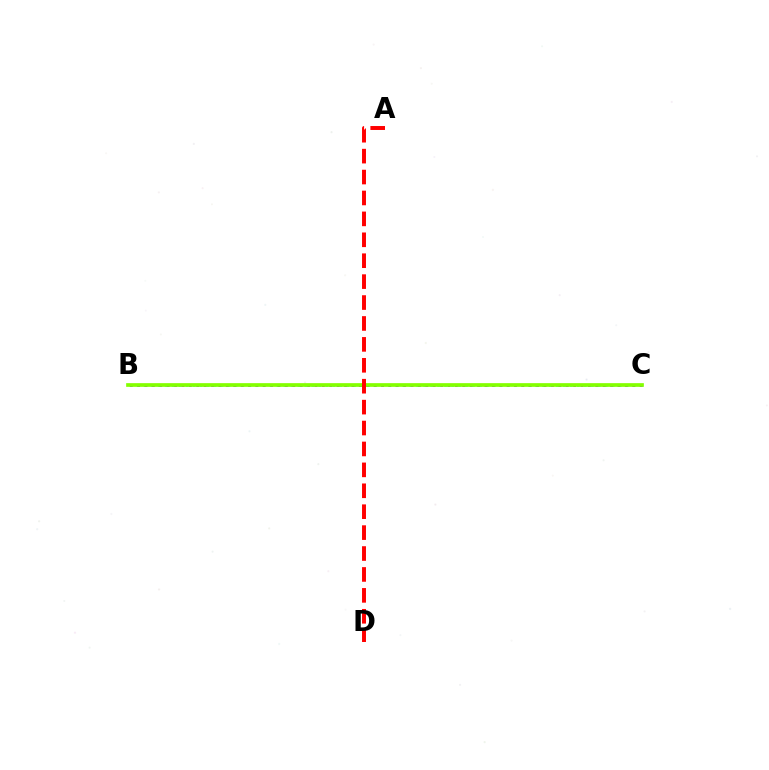{('B', 'C'): [{'color': '#00fff6', 'line_style': 'dotted', 'thickness': 1.9}, {'color': '#7200ff', 'line_style': 'dotted', 'thickness': 2.01}, {'color': '#84ff00', 'line_style': 'solid', 'thickness': 2.66}], ('A', 'D'): [{'color': '#ff0000', 'line_style': 'dashed', 'thickness': 2.84}]}